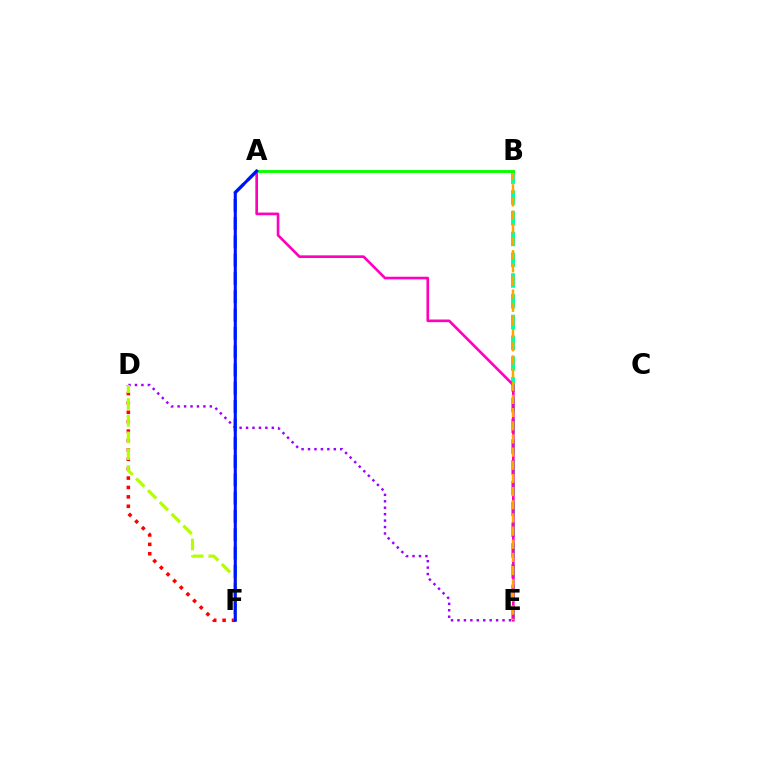{('A', 'F'): [{'color': '#00b5ff', 'line_style': 'dashed', 'thickness': 2.49}, {'color': '#0010ff', 'line_style': 'solid', 'thickness': 2.21}], ('B', 'E'): [{'color': '#00ff9d', 'line_style': 'dashed', 'thickness': 2.82}, {'color': '#ffa500', 'line_style': 'dashed', 'thickness': 1.79}], ('A', 'E'): [{'color': '#ff00bd', 'line_style': 'solid', 'thickness': 1.91}], ('D', 'F'): [{'color': '#ff0000', 'line_style': 'dotted', 'thickness': 2.55}, {'color': '#b3ff00', 'line_style': 'dashed', 'thickness': 2.27}], ('D', 'E'): [{'color': '#9b00ff', 'line_style': 'dotted', 'thickness': 1.75}], ('A', 'B'): [{'color': '#08ff00', 'line_style': 'solid', 'thickness': 2.09}]}